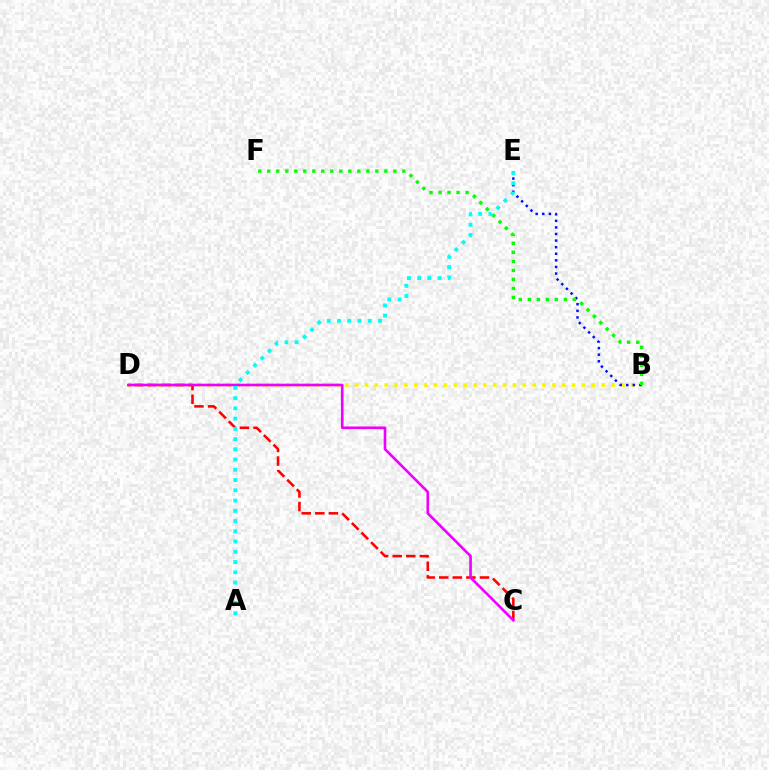{('B', 'D'): [{'color': '#fcf500', 'line_style': 'dotted', 'thickness': 2.68}], ('B', 'E'): [{'color': '#0010ff', 'line_style': 'dotted', 'thickness': 1.79}], ('C', 'D'): [{'color': '#ff0000', 'line_style': 'dashed', 'thickness': 1.85}, {'color': '#ee00ff', 'line_style': 'solid', 'thickness': 1.89}], ('B', 'F'): [{'color': '#08ff00', 'line_style': 'dotted', 'thickness': 2.45}], ('A', 'E'): [{'color': '#00fff6', 'line_style': 'dotted', 'thickness': 2.78}]}